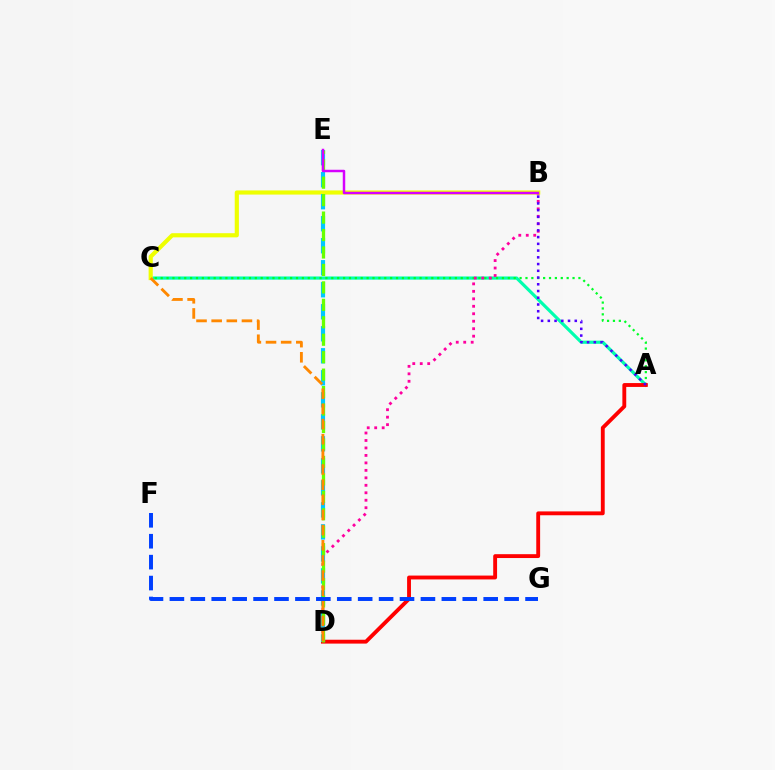{('A', 'C'): [{'color': '#00ffaf', 'line_style': 'solid', 'thickness': 2.29}, {'color': '#00ff27', 'line_style': 'dotted', 'thickness': 1.6}], ('B', 'D'): [{'color': '#ff00a0', 'line_style': 'dotted', 'thickness': 2.03}], ('B', 'C'): [{'color': '#eeff00', 'line_style': 'solid', 'thickness': 2.99}], ('A', 'D'): [{'color': '#ff0000', 'line_style': 'solid', 'thickness': 2.78}], ('D', 'E'): [{'color': '#00c7ff', 'line_style': 'dashed', 'thickness': 2.99}, {'color': '#66ff00', 'line_style': 'dashed', 'thickness': 2.37}], ('B', 'E'): [{'color': '#d600ff', 'line_style': 'solid', 'thickness': 1.78}], ('C', 'D'): [{'color': '#ff8800', 'line_style': 'dashed', 'thickness': 2.06}], ('A', 'B'): [{'color': '#4f00ff', 'line_style': 'dotted', 'thickness': 1.83}], ('F', 'G'): [{'color': '#003fff', 'line_style': 'dashed', 'thickness': 2.84}]}